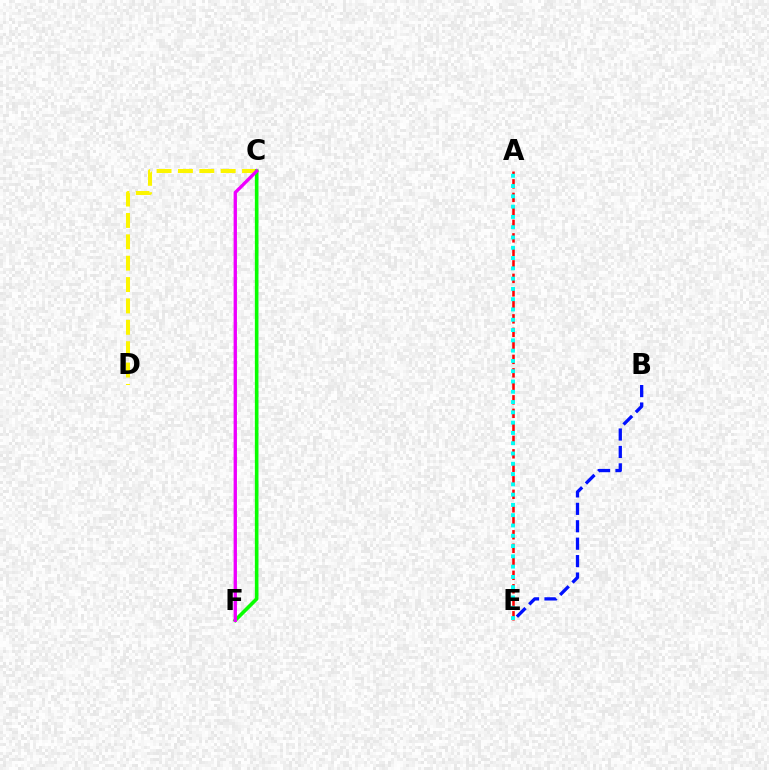{('B', 'E'): [{'color': '#0010ff', 'line_style': 'dashed', 'thickness': 2.37}], ('A', 'E'): [{'color': '#ff0000', 'line_style': 'dashed', 'thickness': 1.83}, {'color': '#00fff6', 'line_style': 'dotted', 'thickness': 2.79}], ('C', 'D'): [{'color': '#fcf500', 'line_style': 'dashed', 'thickness': 2.9}], ('C', 'F'): [{'color': '#08ff00', 'line_style': 'solid', 'thickness': 2.6}, {'color': '#ee00ff', 'line_style': 'solid', 'thickness': 2.41}]}